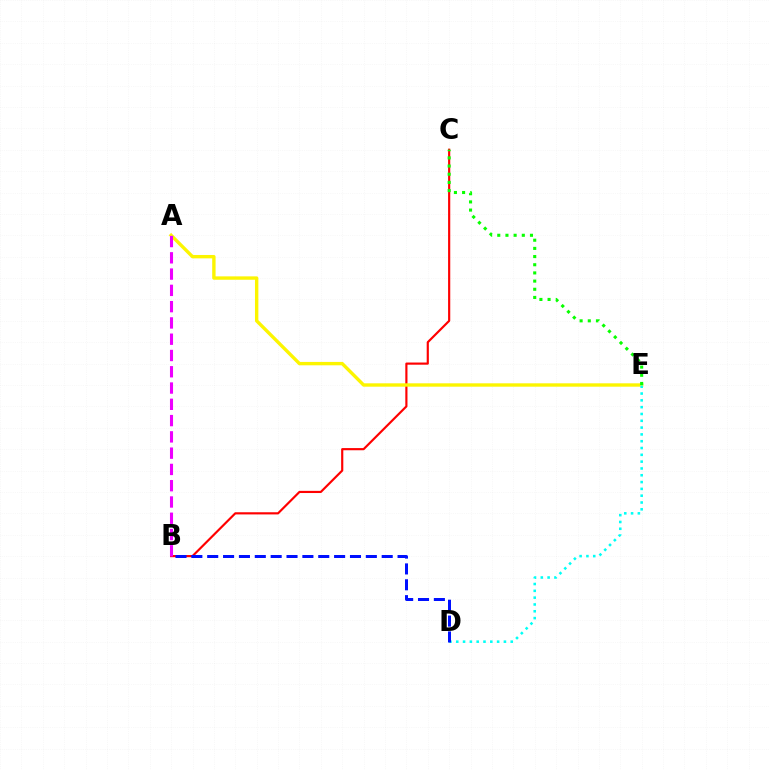{('B', 'C'): [{'color': '#ff0000', 'line_style': 'solid', 'thickness': 1.56}], ('A', 'E'): [{'color': '#fcf500', 'line_style': 'solid', 'thickness': 2.43}], ('D', 'E'): [{'color': '#00fff6', 'line_style': 'dotted', 'thickness': 1.85}], ('B', 'D'): [{'color': '#0010ff', 'line_style': 'dashed', 'thickness': 2.15}], ('A', 'B'): [{'color': '#ee00ff', 'line_style': 'dashed', 'thickness': 2.21}], ('C', 'E'): [{'color': '#08ff00', 'line_style': 'dotted', 'thickness': 2.22}]}